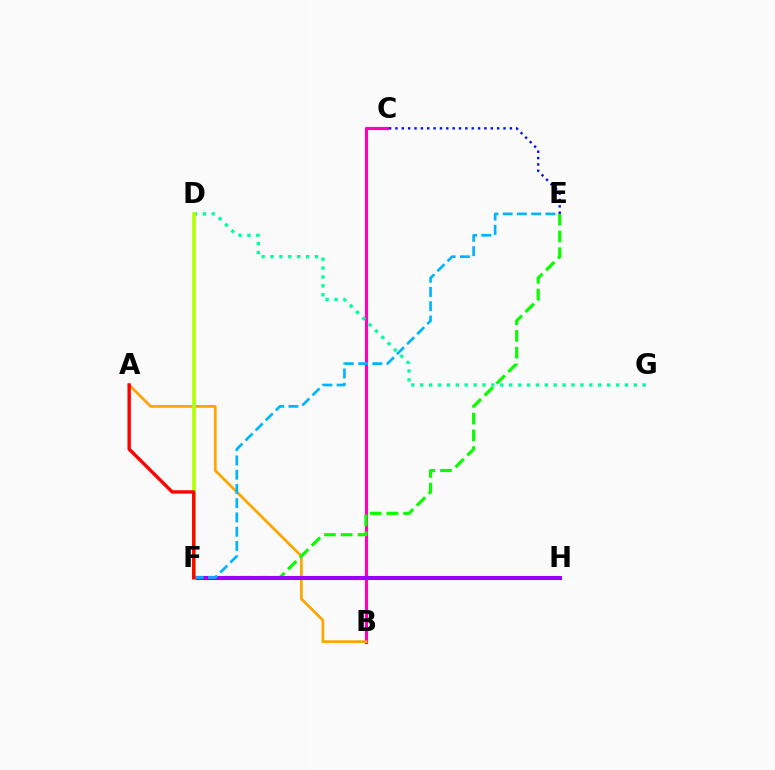{('B', 'C'): [{'color': '#ff00bd', 'line_style': 'solid', 'thickness': 2.28}], ('D', 'G'): [{'color': '#00ff9d', 'line_style': 'dotted', 'thickness': 2.42}], ('A', 'B'): [{'color': '#ffa500', 'line_style': 'solid', 'thickness': 1.98}], ('E', 'F'): [{'color': '#08ff00', 'line_style': 'dashed', 'thickness': 2.28}, {'color': '#00b5ff', 'line_style': 'dashed', 'thickness': 1.94}], ('C', 'E'): [{'color': '#0010ff', 'line_style': 'dotted', 'thickness': 1.73}], ('F', 'H'): [{'color': '#9b00ff', 'line_style': 'solid', 'thickness': 2.93}], ('D', 'F'): [{'color': '#b3ff00', 'line_style': 'solid', 'thickness': 2.64}], ('A', 'F'): [{'color': '#ff0000', 'line_style': 'solid', 'thickness': 2.43}]}